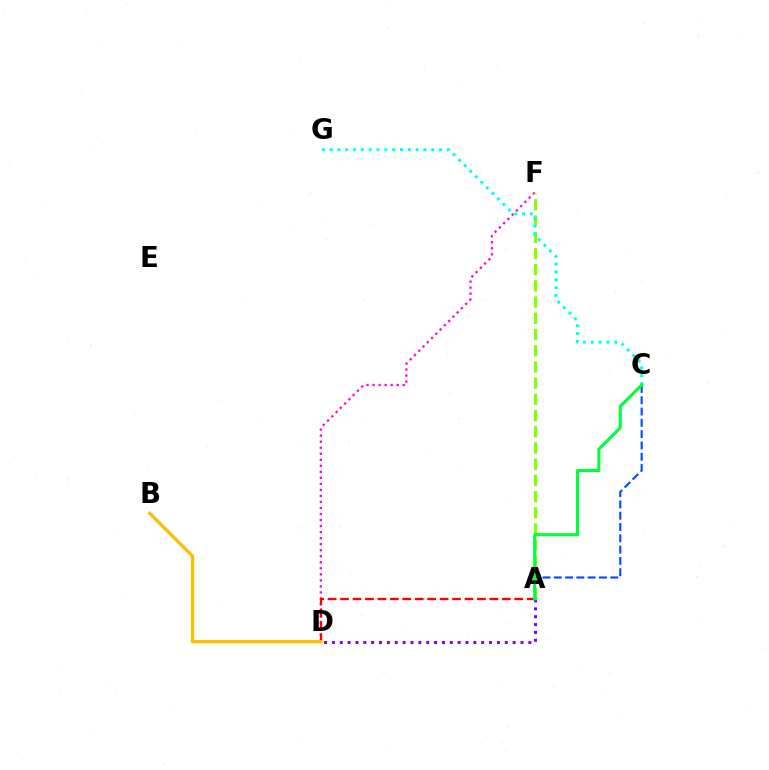{('D', 'F'): [{'color': '#ff00cf', 'line_style': 'dotted', 'thickness': 1.64}], ('A', 'F'): [{'color': '#84ff00', 'line_style': 'dashed', 'thickness': 2.2}], ('A', 'D'): [{'color': '#ff0000', 'line_style': 'dashed', 'thickness': 1.69}, {'color': '#7200ff', 'line_style': 'dotted', 'thickness': 2.14}], ('B', 'D'): [{'color': '#ffbd00', 'line_style': 'solid', 'thickness': 2.36}], ('C', 'G'): [{'color': '#00fff6', 'line_style': 'dotted', 'thickness': 2.12}], ('A', 'C'): [{'color': '#004bff', 'line_style': 'dashed', 'thickness': 1.54}, {'color': '#00ff39', 'line_style': 'solid', 'thickness': 2.21}]}